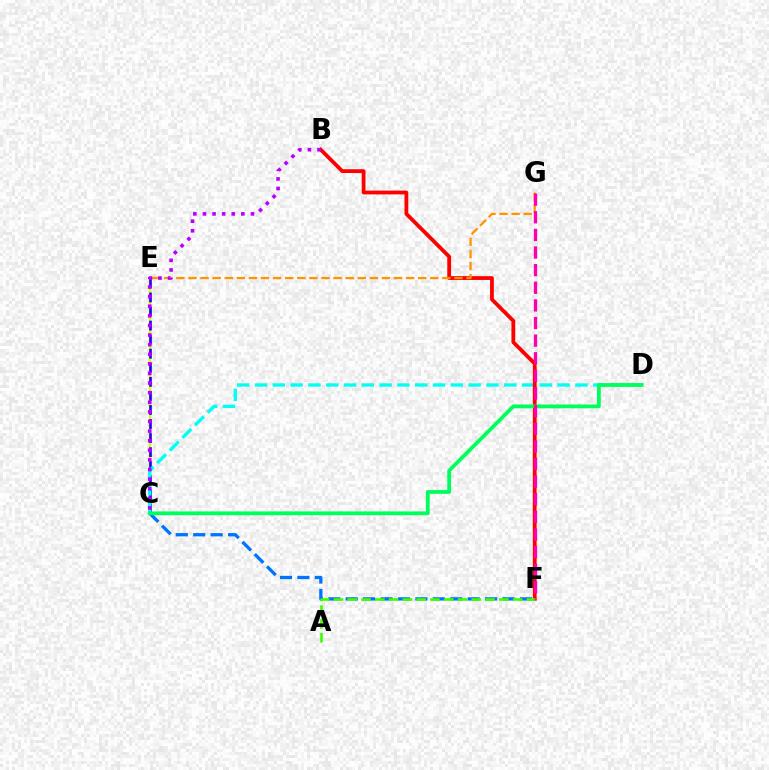{('C', 'E'): [{'color': '#d1ff00', 'line_style': 'solid', 'thickness': 1.77}, {'color': '#2500ff', 'line_style': 'dashed', 'thickness': 1.91}], ('C', 'F'): [{'color': '#0074ff', 'line_style': 'dashed', 'thickness': 2.37}], ('C', 'D'): [{'color': '#00fff6', 'line_style': 'dashed', 'thickness': 2.42}, {'color': '#00ff5c', 'line_style': 'solid', 'thickness': 2.74}], ('B', 'F'): [{'color': '#ff0000', 'line_style': 'solid', 'thickness': 2.73}], ('E', 'G'): [{'color': '#ff9400', 'line_style': 'dashed', 'thickness': 1.64}], ('A', 'F'): [{'color': '#3dff00', 'line_style': 'dashed', 'thickness': 1.87}], ('B', 'C'): [{'color': '#b900ff', 'line_style': 'dotted', 'thickness': 2.61}], ('F', 'G'): [{'color': '#ff00ac', 'line_style': 'dashed', 'thickness': 2.39}]}